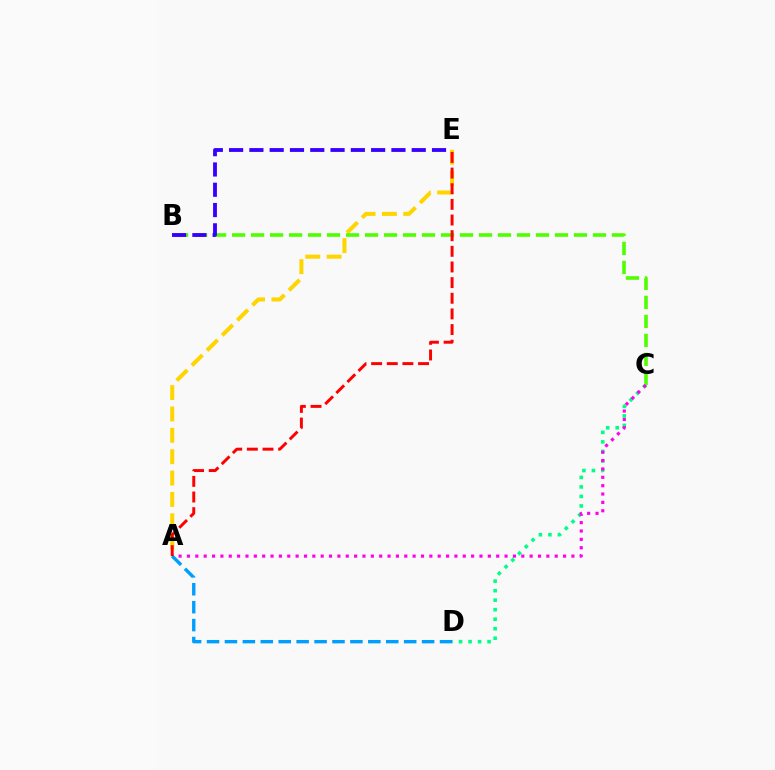{('A', 'E'): [{'color': '#ffd500', 'line_style': 'dashed', 'thickness': 2.9}, {'color': '#ff0000', 'line_style': 'dashed', 'thickness': 2.13}], ('C', 'D'): [{'color': '#00ff86', 'line_style': 'dotted', 'thickness': 2.58}], ('B', 'C'): [{'color': '#4fff00', 'line_style': 'dashed', 'thickness': 2.58}], ('A', 'C'): [{'color': '#ff00ed', 'line_style': 'dotted', 'thickness': 2.27}], ('A', 'D'): [{'color': '#009eff', 'line_style': 'dashed', 'thickness': 2.43}], ('B', 'E'): [{'color': '#3700ff', 'line_style': 'dashed', 'thickness': 2.76}]}